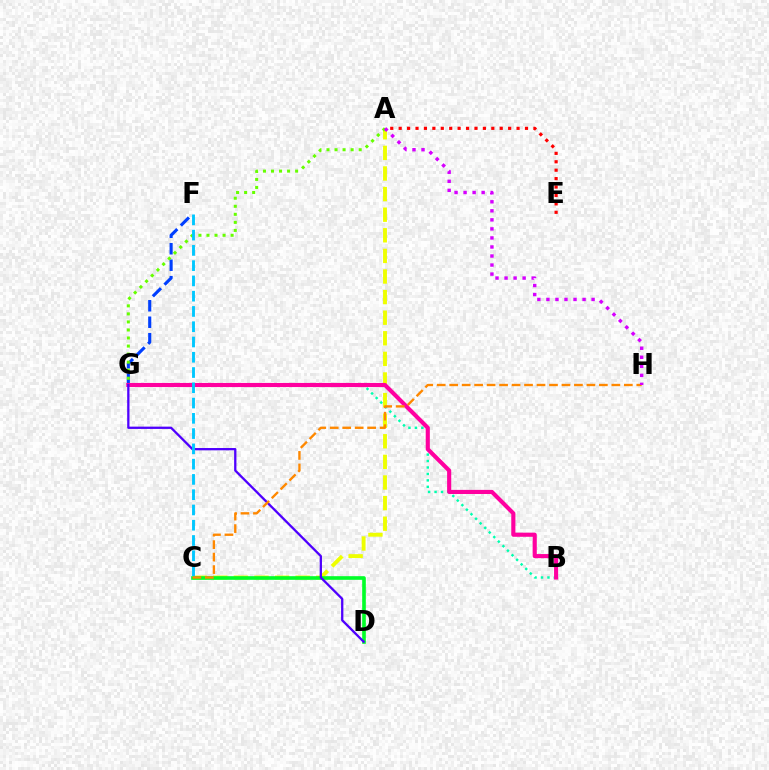{('A', 'C'): [{'color': '#eeff00', 'line_style': 'dashed', 'thickness': 2.8}], ('F', 'G'): [{'color': '#003fff', 'line_style': 'dashed', 'thickness': 2.24}], ('C', 'D'): [{'color': '#00ff27', 'line_style': 'solid', 'thickness': 2.62}], ('A', 'E'): [{'color': '#ff0000', 'line_style': 'dotted', 'thickness': 2.29}], ('A', 'G'): [{'color': '#66ff00', 'line_style': 'dotted', 'thickness': 2.19}], ('B', 'G'): [{'color': '#00ffaf', 'line_style': 'dotted', 'thickness': 1.75}, {'color': '#ff00a0', 'line_style': 'solid', 'thickness': 2.96}], ('D', 'G'): [{'color': '#4f00ff', 'line_style': 'solid', 'thickness': 1.65}], ('C', 'F'): [{'color': '#00c7ff', 'line_style': 'dashed', 'thickness': 2.07}], ('C', 'H'): [{'color': '#ff8800', 'line_style': 'dashed', 'thickness': 1.69}], ('A', 'H'): [{'color': '#d600ff', 'line_style': 'dotted', 'thickness': 2.46}]}